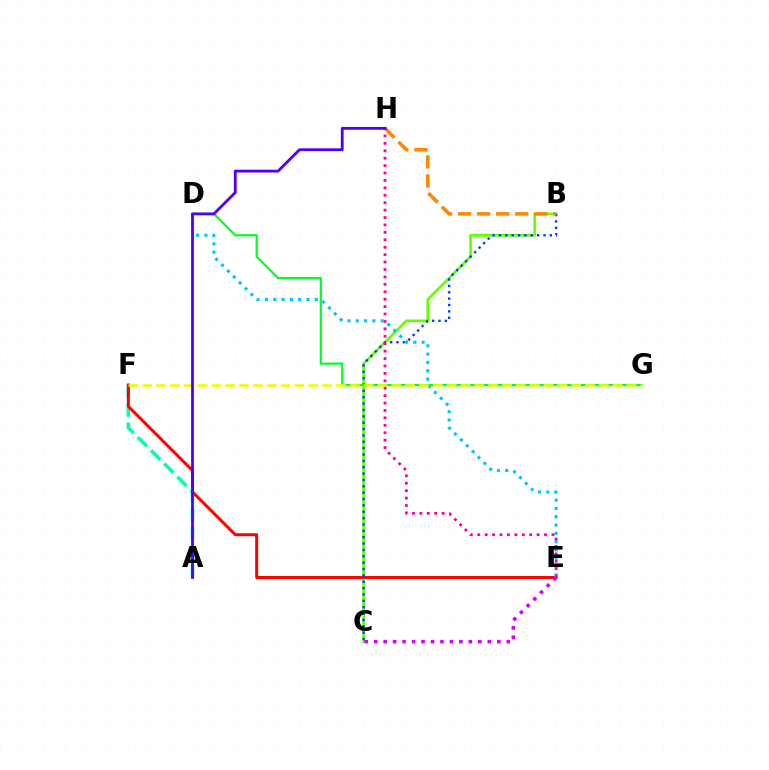{('A', 'F'): [{'color': '#00ffaf', 'line_style': 'dashed', 'thickness': 2.54}], ('B', 'C'): [{'color': '#66ff00', 'line_style': 'solid', 'thickness': 1.97}, {'color': '#003fff', 'line_style': 'dotted', 'thickness': 1.73}], ('E', 'F'): [{'color': '#ff0000', 'line_style': 'solid', 'thickness': 2.14}], ('D', 'E'): [{'color': '#00c7ff', 'line_style': 'dotted', 'thickness': 2.26}], ('C', 'E'): [{'color': '#d600ff', 'line_style': 'dotted', 'thickness': 2.57}], ('B', 'H'): [{'color': '#ff8800', 'line_style': 'dashed', 'thickness': 2.59}], ('D', 'G'): [{'color': '#00ff27', 'line_style': 'solid', 'thickness': 1.58}], ('F', 'G'): [{'color': '#eeff00', 'line_style': 'dashed', 'thickness': 1.88}], ('E', 'H'): [{'color': '#ff00a0', 'line_style': 'dotted', 'thickness': 2.02}], ('A', 'H'): [{'color': '#4f00ff', 'line_style': 'solid', 'thickness': 2.02}]}